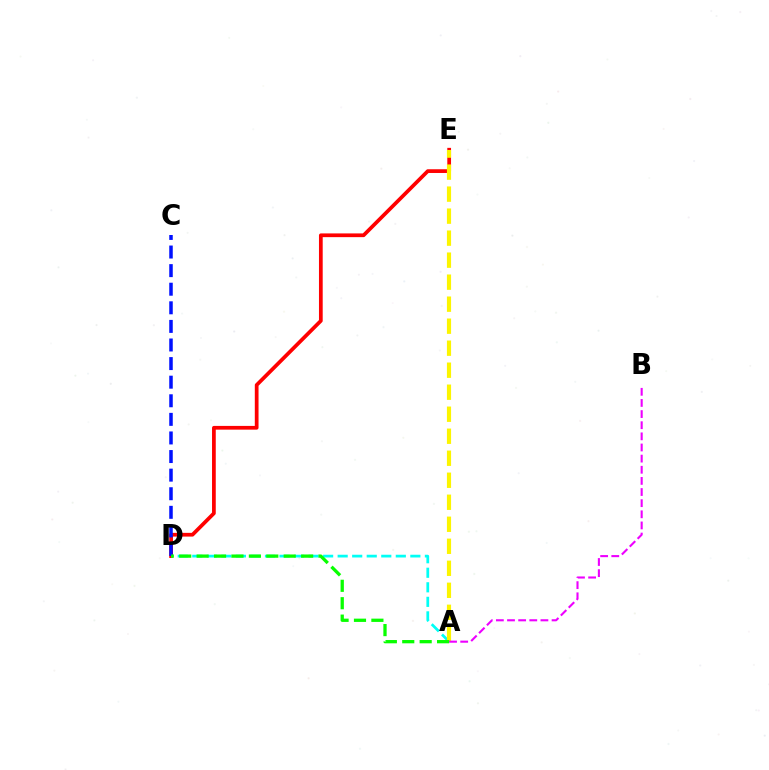{('D', 'E'): [{'color': '#ff0000', 'line_style': 'solid', 'thickness': 2.69}], ('A', 'D'): [{'color': '#00fff6', 'line_style': 'dashed', 'thickness': 1.97}, {'color': '#08ff00', 'line_style': 'dashed', 'thickness': 2.37}], ('C', 'D'): [{'color': '#0010ff', 'line_style': 'dashed', 'thickness': 2.53}], ('A', 'E'): [{'color': '#fcf500', 'line_style': 'dashed', 'thickness': 2.99}], ('A', 'B'): [{'color': '#ee00ff', 'line_style': 'dashed', 'thickness': 1.51}]}